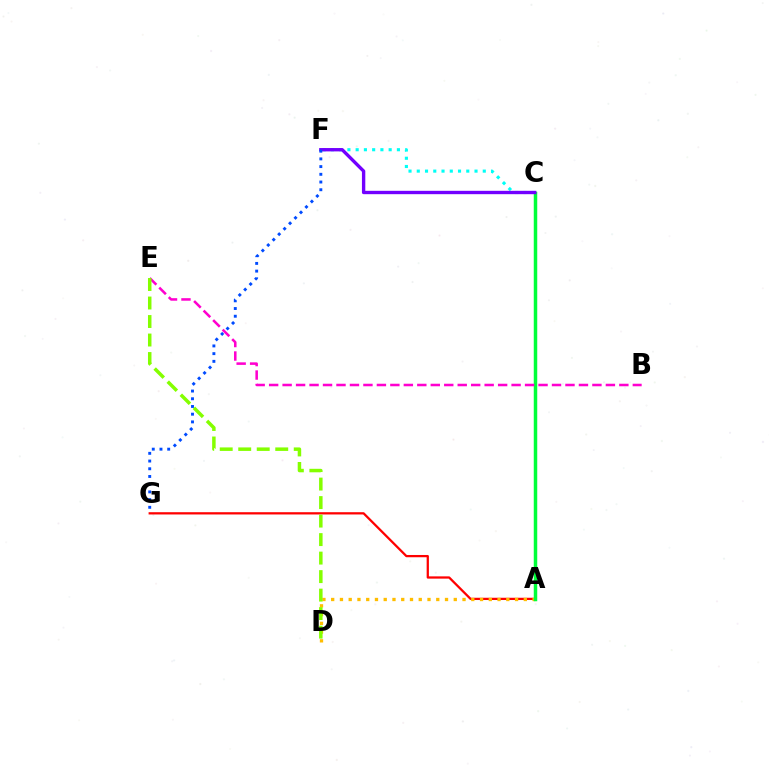{('A', 'G'): [{'color': '#ff0000', 'line_style': 'solid', 'thickness': 1.63}], ('A', 'D'): [{'color': '#ffbd00', 'line_style': 'dotted', 'thickness': 2.38}], ('A', 'C'): [{'color': '#00ff39', 'line_style': 'solid', 'thickness': 2.51}], ('C', 'F'): [{'color': '#00fff6', 'line_style': 'dotted', 'thickness': 2.24}, {'color': '#7200ff', 'line_style': 'solid', 'thickness': 2.42}], ('B', 'E'): [{'color': '#ff00cf', 'line_style': 'dashed', 'thickness': 1.83}], ('F', 'G'): [{'color': '#004bff', 'line_style': 'dotted', 'thickness': 2.1}], ('D', 'E'): [{'color': '#84ff00', 'line_style': 'dashed', 'thickness': 2.51}]}